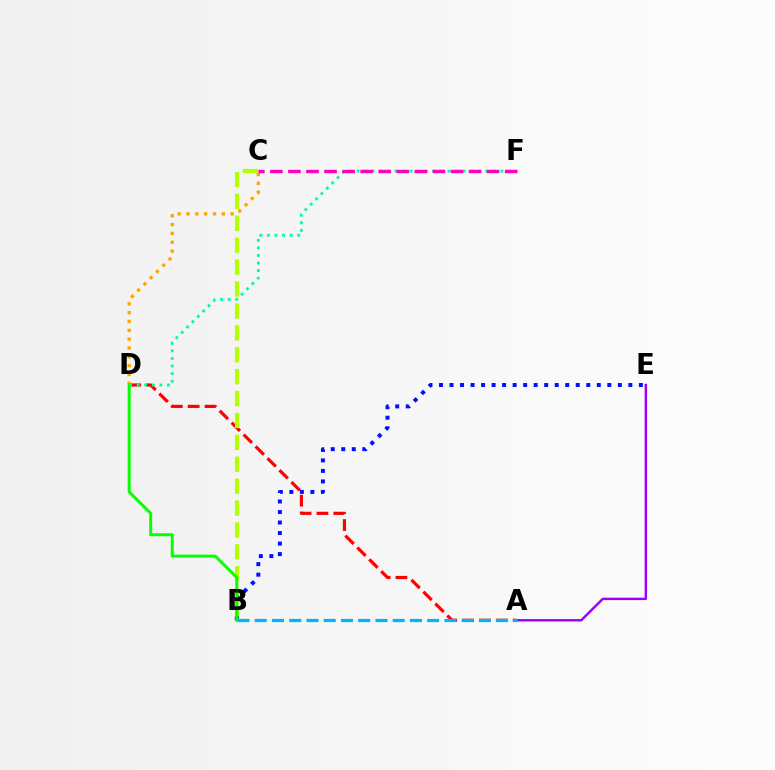{('A', 'D'): [{'color': '#ff0000', 'line_style': 'dashed', 'thickness': 2.29}], ('C', 'D'): [{'color': '#ffa500', 'line_style': 'dotted', 'thickness': 2.4}], ('B', 'C'): [{'color': '#b3ff00', 'line_style': 'dashed', 'thickness': 2.98}], ('B', 'E'): [{'color': '#0010ff', 'line_style': 'dotted', 'thickness': 2.86}], ('A', 'E'): [{'color': '#9b00ff', 'line_style': 'solid', 'thickness': 1.75}], ('B', 'D'): [{'color': '#08ff00', 'line_style': 'solid', 'thickness': 2.15}], ('D', 'F'): [{'color': '#00ff9d', 'line_style': 'dotted', 'thickness': 2.06}], ('A', 'B'): [{'color': '#00b5ff', 'line_style': 'dashed', 'thickness': 2.34}], ('C', 'F'): [{'color': '#ff00bd', 'line_style': 'dashed', 'thickness': 2.45}]}